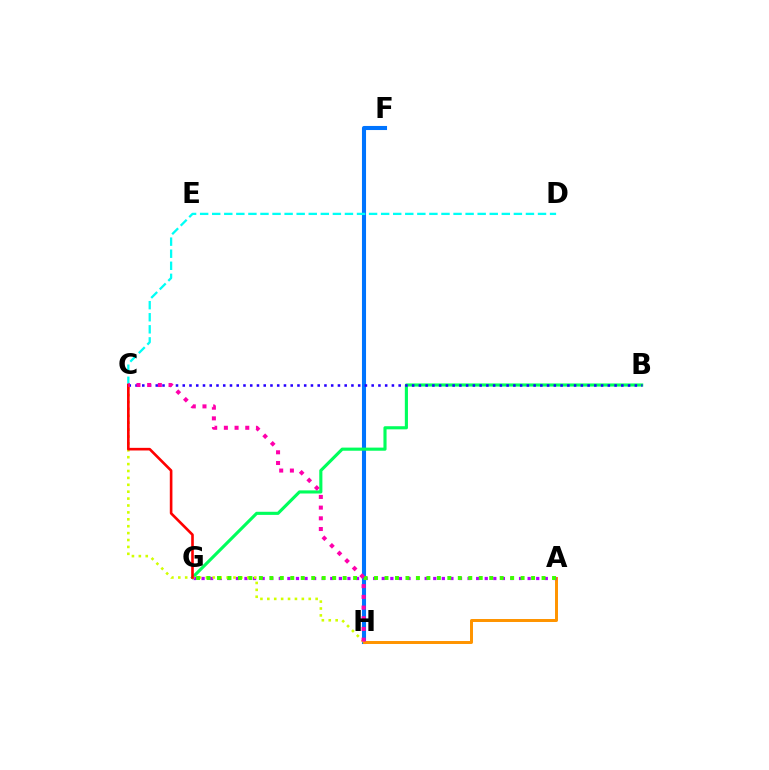{('F', 'H'): [{'color': '#0074ff', 'line_style': 'solid', 'thickness': 2.94}], ('C', 'D'): [{'color': '#00fff6', 'line_style': 'dashed', 'thickness': 1.64}], ('A', 'H'): [{'color': '#ff9400', 'line_style': 'solid', 'thickness': 2.14}], ('B', 'G'): [{'color': '#00ff5c', 'line_style': 'solid', 'thickness': 2.25}], ('A', 'G'): [{'color': '#b900ff', 'line_style': 'dotted', 'thickness': 2.33}, {'color': '#3dff00', 'line_style': 'dotted', 'thickness': 2.84}], ('C', 'H'): [{'color': '#d1ff00', 'line_style': 'dotted', 'thickness': 1.88}, {'color': '#ff00ac', 'line_style': 'dotted', 'thickness': 2.91}], ('B', 'C'): [{'color': '#2500ff', 'line_style': 'dotted', 'thickness': 1.83}], ('C', 'G'): [{'color': '#ff0000', 'line_style': 'solid', 'thickness': 1.89}]}